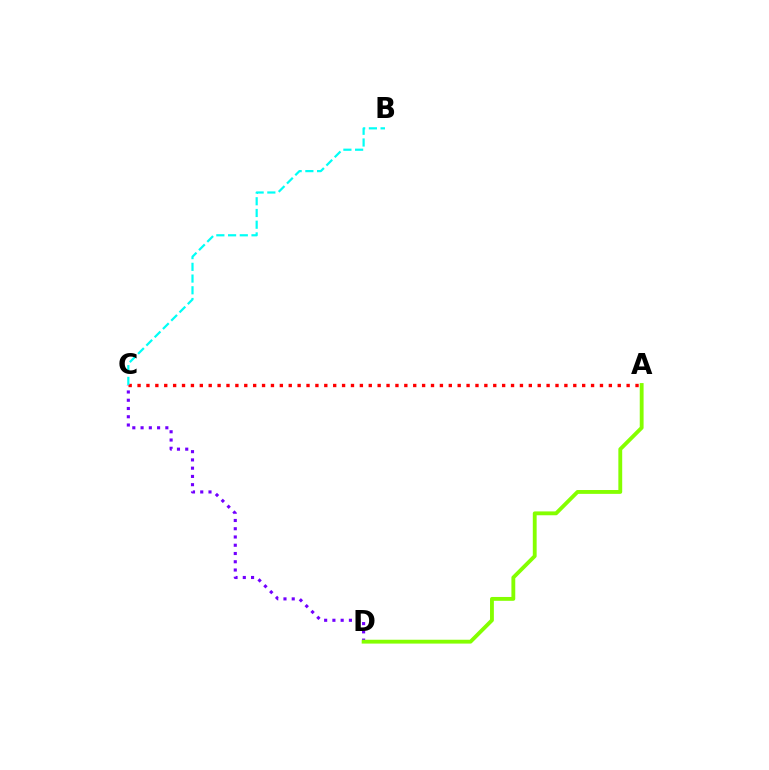{('C', 'D'): [{'color': '#7200ff', 'line_style': 'dotted', 'thickness': 2.24}], ('A', 'C'): [{'color': '#ff0000', 'line_style': 'dotted', 'thickness': 2.42}], ('A', 'D'): [{'color': '#84ff00', 'line_style': 'solid', 'thickness': 2.77}], ('B', 'C'): [{'color': '#00fff6', 'line_style': 'dashed', 'thickness': 1.59}]}